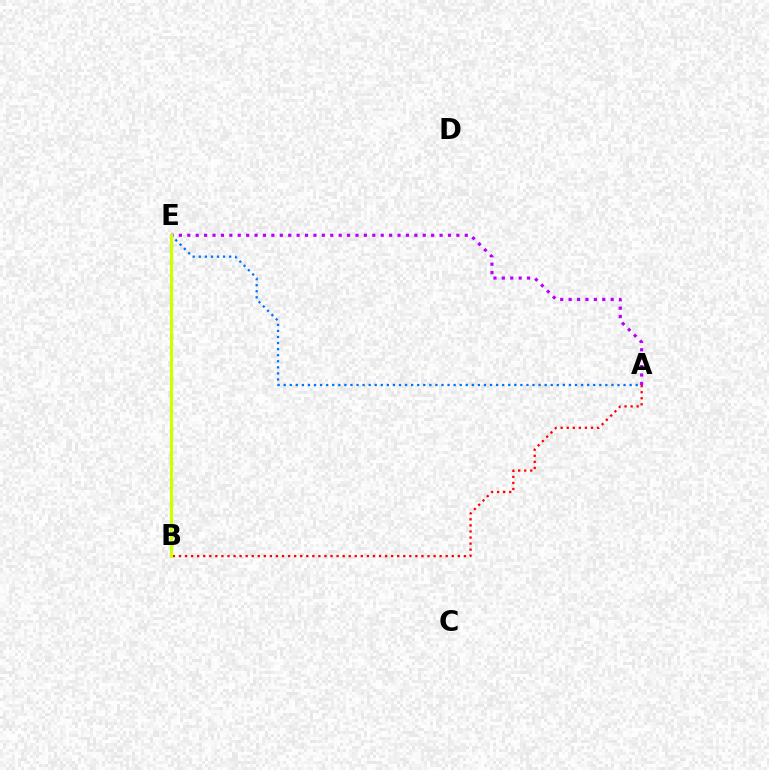{('B', 'E'): [{'color': '#00ff5c', 'line_style': 'dotted', 'thickness': 2.27}, {'color': '#d1ff00', 'line_style': 'solid', 'thickness': 2.24}], ('A', 'E'): [{'color': '#0074ff', 'line_style': 'dotted', 'thickness': 1.65}, {'color': '#b900ff', 'line_style': 'dotted', 'thickness': 2.28}], ('A', 'B'): [{'color': '#ff0000', 'line_style': 'dotted', 'thickness': 1.65}]}